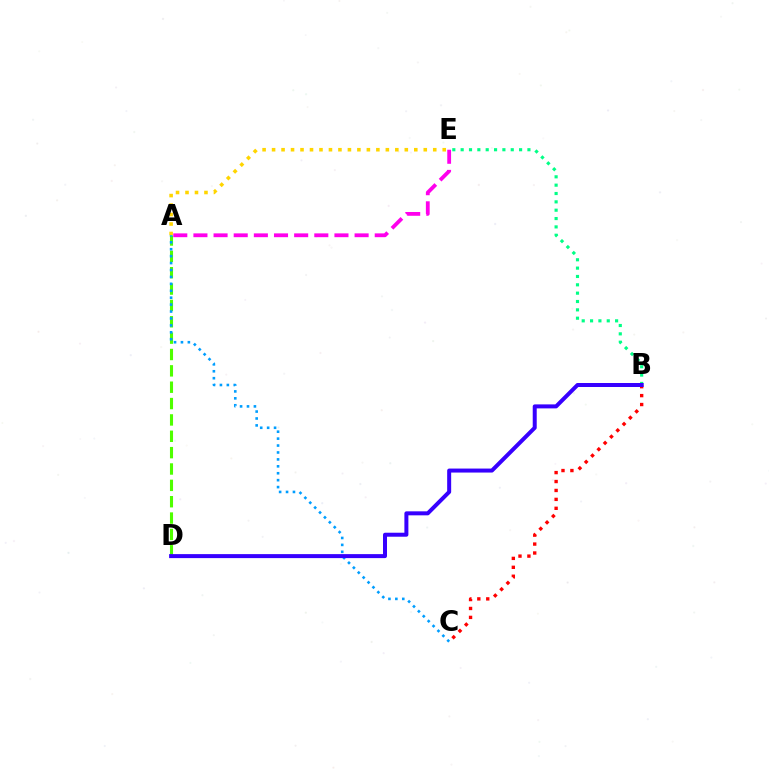{('B', 'E'): [{'color': '#00ff86', 'line_style': 'dotted', 'thickness': 2.27}], ('A', 'E'): [{'color': '#ffd500', 'line_style': 'dotted', 'thickness': 2.58}, {'color': '#ff00ed', 'line_style': 'dashed', 'thickness': 2.74}], ('A', 'D'): [{'color': '#4fff00', 'line_style': 'dashed', 'thickness': 2.22}], ('B', 'C'): [{'color': '#ff0000', 'line_style': 'dotted', 'thickness': 2.43}], ('A', 'C'): [{'color': '#009eff', 'line_style': 'dotted', 'thickness': 1.88}], ('B', 'D'): [{'color': '#3700ff', 'line_style': 'solid', 'thickness': 2.88}]}